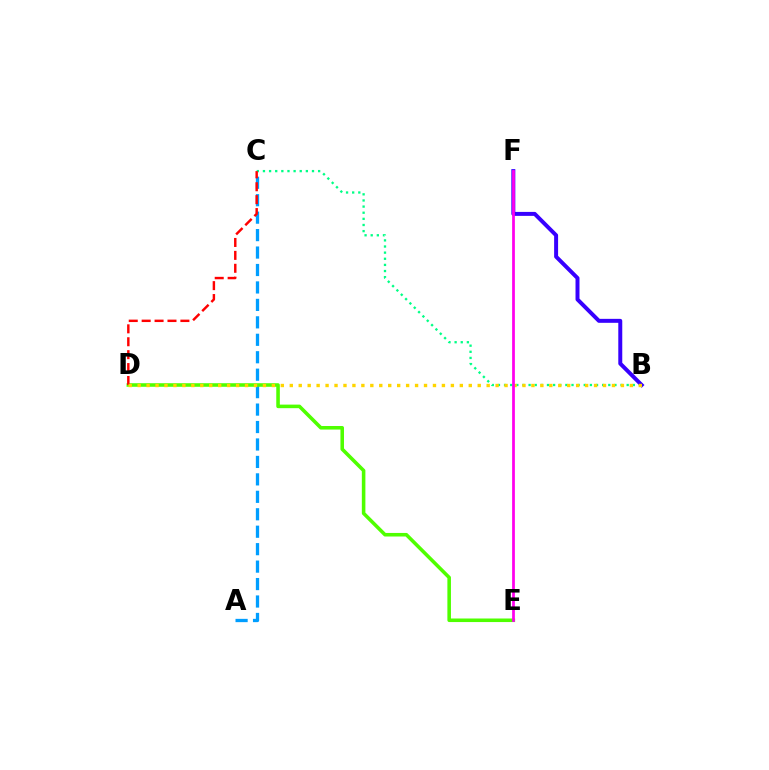{('B', 'C'): [{'color': '#00ff86', 'line_style': 'dotted', 'thickness': 1.67}], ('A', 'C'): [{'color': '#009eff', 'line_style': 'dashed', 'thickness': 2.37}], ('B', 'F'): [{'color': '#3700ff', 'line_style': 'solid', 'thickness': 2.86}], ('D', 'E'): [{'color': '#4fff00', 'line_style': 'solid', 'thickness': 2.57}], ('C', 'D'): [{'color': '#ff0000', 'line_style': 'dashed', 'thickness': 1.75}], ('B', 'D'): [{'color': '#ffd500', 'line_style': 'dotted', 'thickness': 2.43}], ('E', 'F'): [{'color': '#ff00ed', 'line_style': 'solid', 'thickness': 1.98}]}